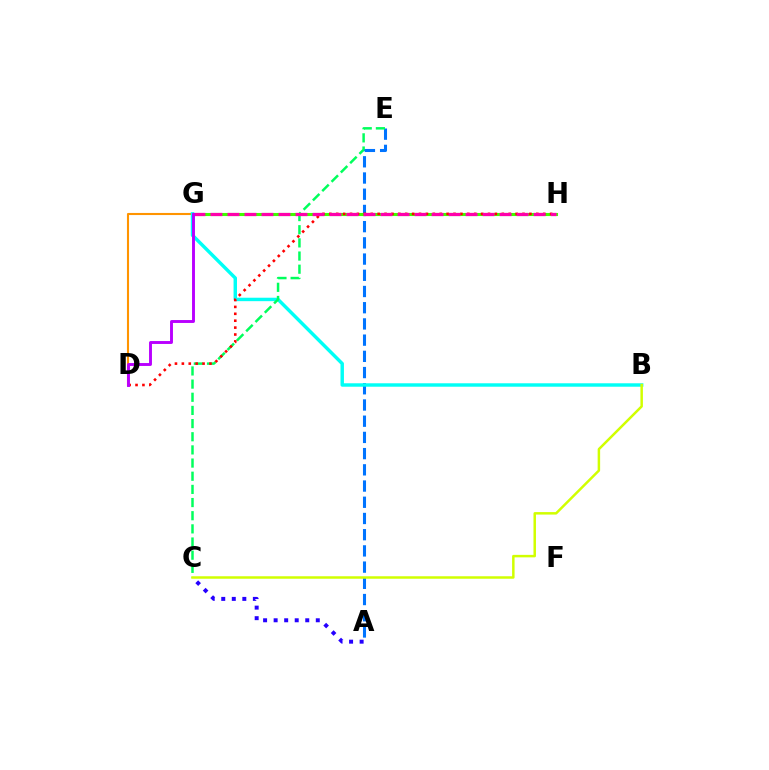{('D', 'G'): [{'color': '#ff9400', 'line_style': 'solid', 'thickness': 1.51}, {'color': '#b900ff', 'line_style': 'solid', 'thickness': 2.09}], ('A', 'E'): [{'color': '#0074ff', 'line_style': 'dashed', 'thickness': 2.2}], ('A', 'C'): [{'color': '#2500ff', 'line_style': 'dotted', 'thickness': 2.86}], ('G', 'H'): [{'color': '#3dff00', 'line_style': 'solid', 'thickness': 2.22}, {'color': '#ff00ac', 'line_style': 'dashed', 'thickness': 2.31}], ('B', 'G'): [{'color': '#00fff6', 'line_style': 'solid', 'thickness': 2.48}], ('C', 'E'): [{'color': '#00ff5c', 'line_style': 'dashed', 'thickness': 1.79}], ('B', 'C'): [{'color': '#d1ff00', 'line_style': 'solid', 'thickness': 1.79}], ('D', 'H'): [{'color': '#ff0000', 'line_style': 'dotted', 'thickness': 1.87}]}